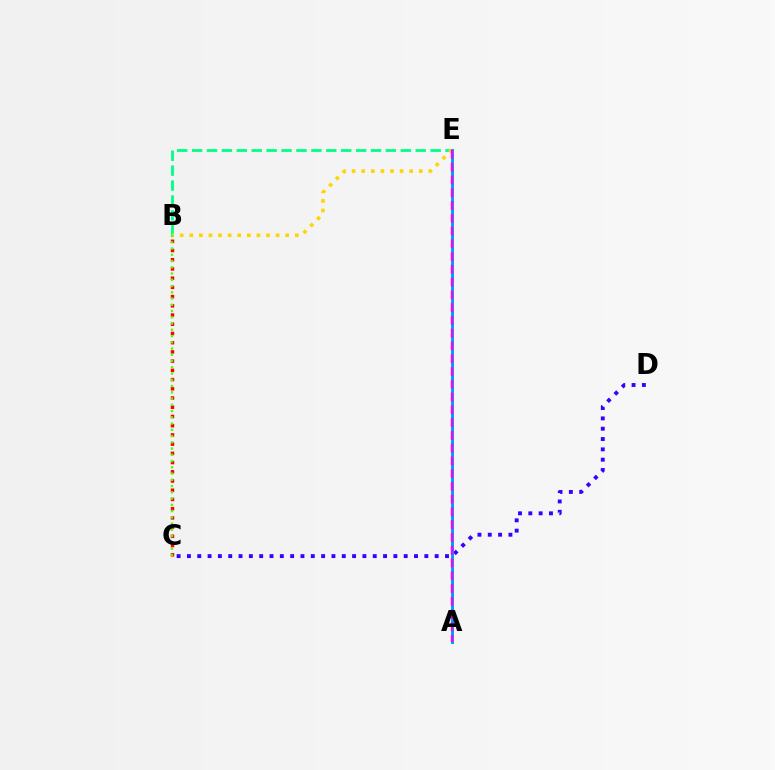{('B', 'E'): [{'color': '#00ff86', 'line_style': 'dashed', 'thickness': 2.03}, {'color': '#ffd500', 'line_style': 'dotted', 'thickness': 2.6}], ('C', 'D'): [{'color': '#3700ff', 'line_style': 'dotted', 'thickness': 2.8}], ('A', 'E'): [{'color': '#009eff', 'line_style': 'solid', 'thickness': 2.14}, {'color': '#ff00ed', 'line_style': 'dashed', 'thickness': 1.73}], ('B', 'C'): [{'color': '#ff0000', 'line_style': 'dotted', 'thickness': 2.51}, {'color': '#4fff00', 'line_style': 'dotted', 'thickness': 1.7}]}